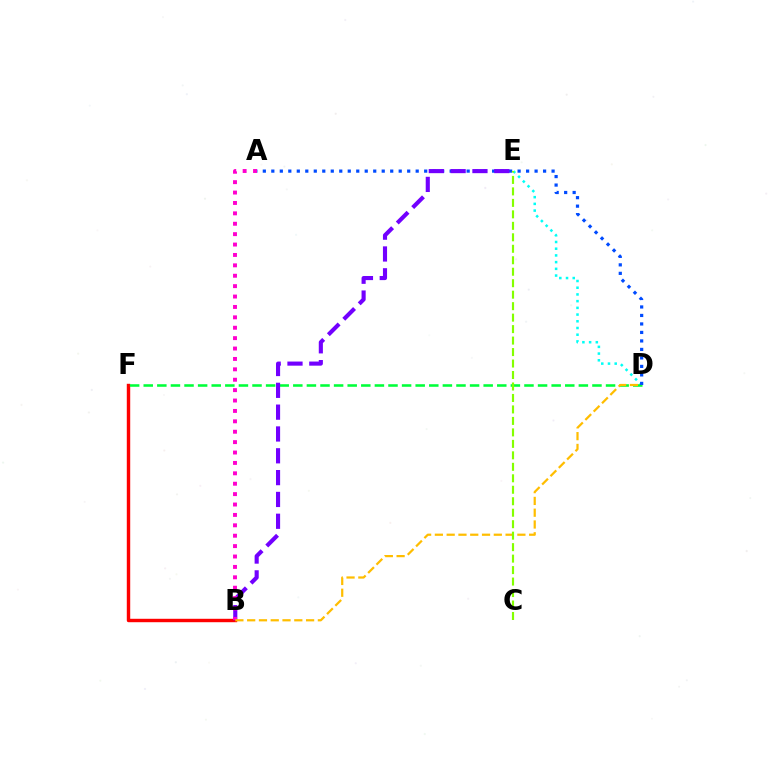{('D', 'E'): [{'color': '#00fff6', 'line_style': 'dotted', 'thickness': 1.82}], ('B', 'F'): [{'color': '#ff0000', 'line_style': 'solid', 'thickness': 2.47}], ('D', 'F'): [{'color': '#00ff39', 'line_style': 'dashed', 'thickness': 1.85}], ('A', 'D'): [{'color': '#004bff', 'line_style': 'dotted', 'thickness': 2.31}], ('B', 'E'): [{'color': '#7200ff', 'line_style': 'dashed', 'thickness': 2.96}], ('A', 'B'): [{'color': '#ff00cf', 'line_style': 'dotted', 'thickness': 2.83}], ('B', 'D'): [{'color': '#ffbd00', 'line_style': 'dashed', 'thickness': 1.6}], ('C', 'E'): [{'color': '#84ff00', 'line_style': 'dashed', 'thickness': 1.56}]}